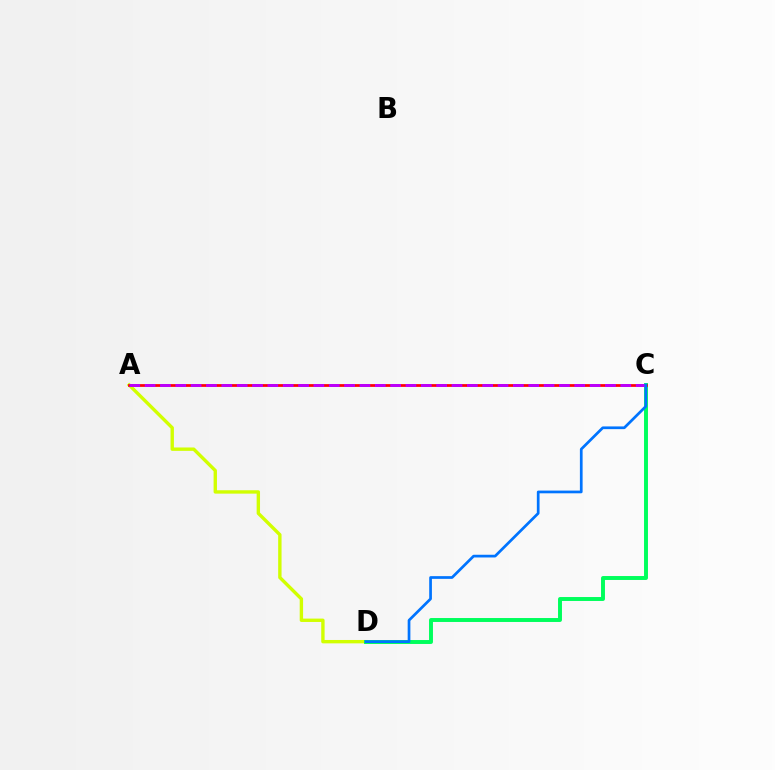{('A', 'D'): [{'color': '#d1ff00', 'line_style': 'solid', 'thickness': 2.43}], ('C', 'D'): [{'color': '#00ff5c', 'line_style': 'solid', 'thickness': 2.83}, {'color': '#0074ff', 'line_style': 'solid', 'thickness': 1.95}], ('A', 'C'): [{'color': '#ff0000', 'line_style': 'solid', 'thickness': 1.98}, {'color': '#b900ff', 'line_style': 'dashed', 'thickness': 2.08}]}